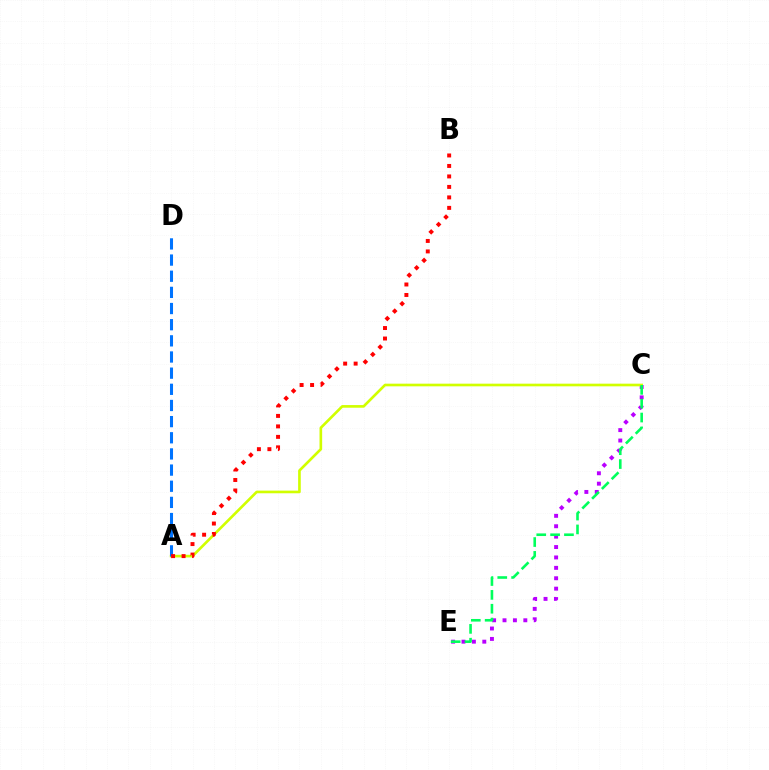{('C', 'E'): [{'color': '#b900ff', 'line_style': 'dotted', 'thickness': 2.83}, {'color': '#00ff5c', 'line_style': 'dashed', 'thickness': 1.88}], ('A', 'C'): [{'color': '#d1ff00', 'line_style': 'solid', 'thickness': 1.91}], ('A', 'D'): [{'color': '#0074ff', 'line_style': 'dashed', 'thickness': 2.19}], ('A', 'B'): [{'color': '#ff0000', 'line_style': 'dotted', 'thickness': 2.85}]}